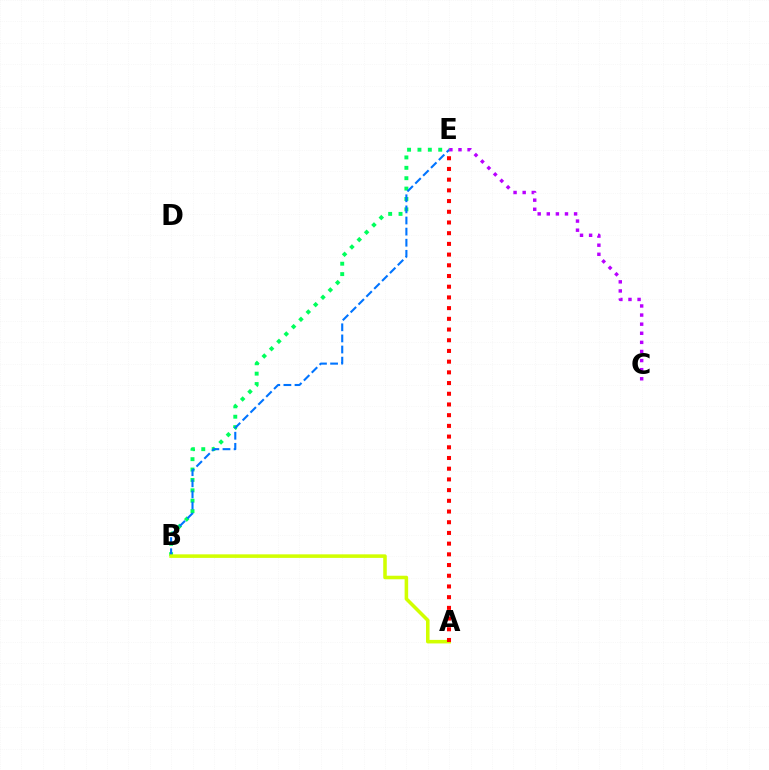{('B', 'E'): [{'color': '#00ff5c', 'line_style': 'dotted', 'thickness': 2.82}, {'color': '#0074ff', 'line_style': 'dashed', 'thickness': 1.51}], ('A', 'B'): [{'color': '#d1ff00', 'line_style': 'solid', 'thickness': 2.56}], ('C', 'E'): [{'color': '#b900ff', 'line_style': 'dotted', 'thickness': 2.47}], ('A', 'E'): [{'color': '#ff0000', 'line_style': 'dotted', 'thickness': 2.91}]}